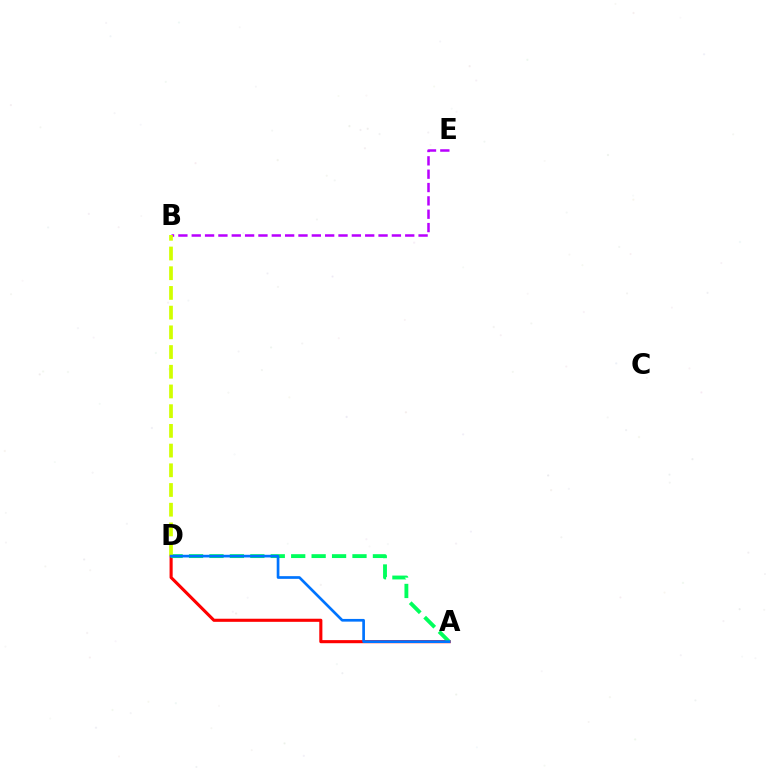{('A', 'D'): [{'color': '#ff0000', 'line_style': 'solid', 'thickness': 2.23}, {'color': '#00ff5c', 'line_style': 'dashed', 'thickness': 2.78}, {'color': '#0074ff', 'line_style': 'solid', 'thickness': 1.94}], ('B', 'E'): [{'color': '#b900ff', 'line_style': 'dashed', 'thickness': 1.81}], ('B', 'D'): [{'color': '#d1ff00', 'line_style': 'dashed', 'thickness': 2.68}]}